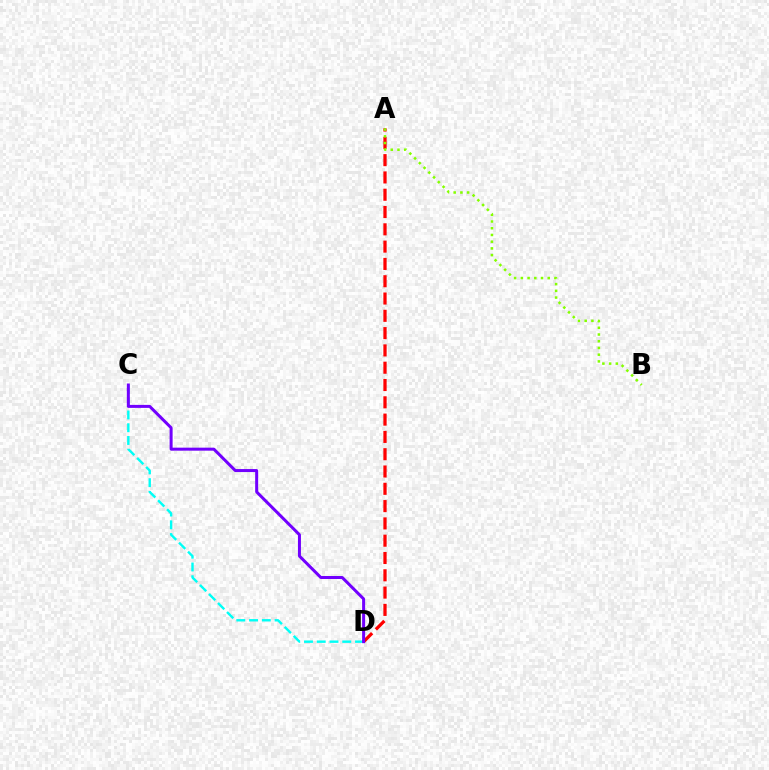{('A', 'D'): [{'color': '#ff0000', 'line_style': 'dashed', 'thickness': 2.35}], ('C', 'D'): [{'color': '#00fff6', 'line_style': 'dashed', 'thickness': 1.73}, {'color': '#7200ff', 'line_style': 'solid', 'thickness': 2.16}], ('A', 'B'): [{'color': '#84ff00', 'line_style': 'dotted', 'thickness': 1.83}]}